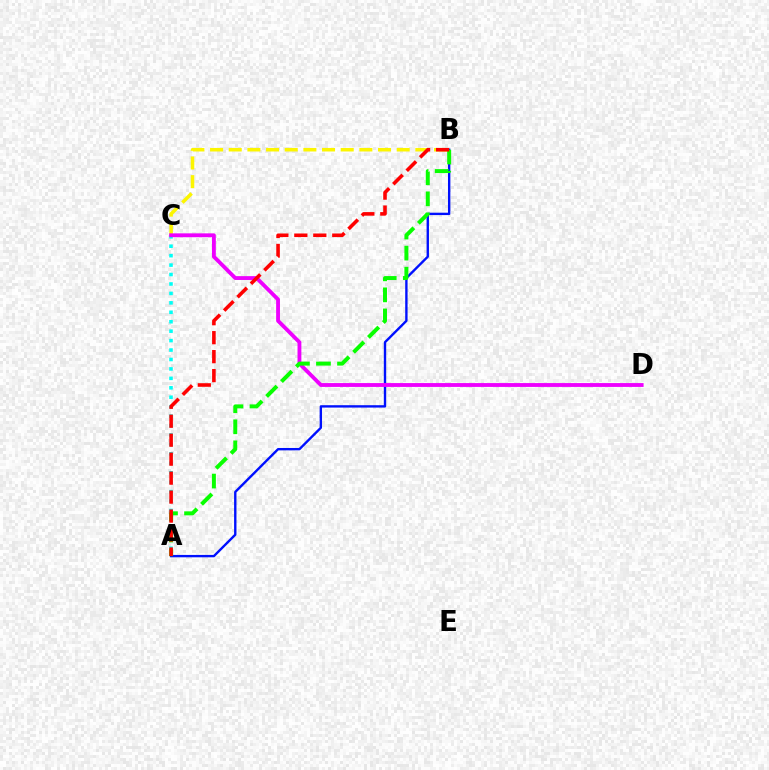{('A', 'C'): [{'color': '#00fff6', 'line_style': 'dotted', 'thickness': 2.56}], ('A', 'B'): [{'color': '#0010ff', 'line_style': 'solid', 'thickness': 1.71}, {'color': '#08ff00', 'line_style': 'dashed', 'thickness': 2.86}, {'color': '#ff0000', 'line_style': 'dashed', 'thickness': 2.58}], ('B', 'C'): [{'color': '#fcf500', 'line_style': 'dashed', 'thickness': 2.54}], ('C', 'D'): [{'color': '#ee00ff', 'line_style': 'solid', 'thickness': 2.77}]}